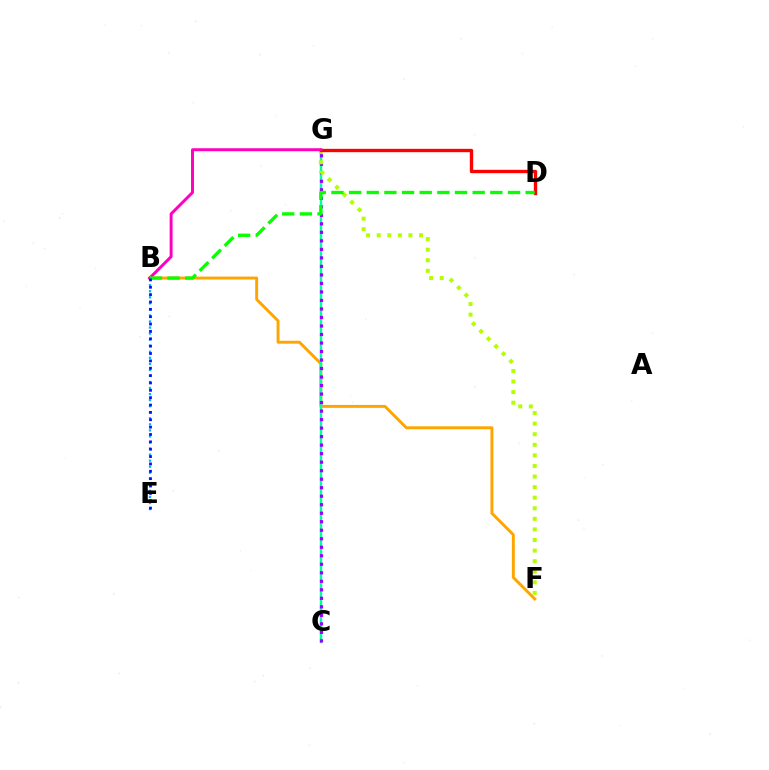{('B', 'F'): [{'color': '#ffa500', 'line_style': 'solid', 'thickness': 2.11}], ('B', 'E'): [{'color': '#00b5ff', 'line_style': 'dotted', 'thickness': 1.64}, {'color': '#0010ff', 'line_style': 'dotted', 'thickness': 2.0}], ('C', 'G'): [{'color': '#00ff9d', 'line_style': 'solid', 'thickness': 1.76}, {'color': '#9b00ff', 'line_style': 'dotted', 'thickness': 2.31}], ('F', 'G'): [{'color': '#b3ff00', 'line_style': 'dotted', 'thickness': 2.87}], ('D', 'G'): [{'color': '#ff0000', 'line_style': 'solid', 'thickness': 2.42}], ('B', 'G'): [{'color': '#ff00bd', 'line_style': 'solid', 'thickness': 2.13}], ('B', 'D'): [{'color': '#08ff00', 'line_style': 'dashed', 'thickness': 2.4}]}